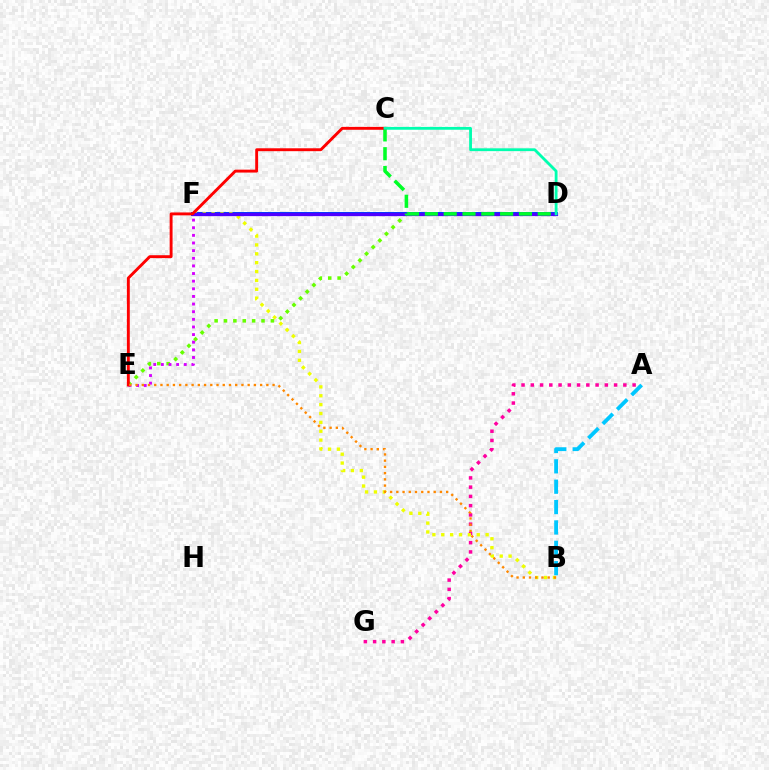{('D', 'E'): [{'color': '#66ff00', 'line_style': 'dotted', 'thickness': 2.55}], ('A', 'G'): [{'color': '#ff00a0', 'line_style': 'dotted', 'thickness': 2.51}], ('E', 'F'): [{'color': '#d600ff', 'line_style': 'dotted', 'thickness': 2.07}], ('D', 'F'): [{'color': '#003fff', 'line_style': 'solid', 'thickness': 2.88}, {'color': '#4f00ff', 'line_style': 'solid', 'thickness': 2.35}], ('B', 'F'): [{'color': '#eeff00', 'line_style': 'dotted', 'thickness': 2.41}], ('C', 'D'): [{'color': '#00ff27', 'line_style': 'dashed', 'thickness': 2.56}, {'color': '#00ffaf', 'line_style': 'solid', 'thickness': 2.03}], ('C', 'E'): [{'color': '#ff0000', 'line_style': 'solid', 'thickness': 2.09}], ('A', 'B'): [{'color': '#00c7ff', 'line_style': 'dashed', 'thickness': 2.77}], ('B', 'E'): [{'color': '#ff8800', 'line_style': 'dotted', 'thickness': 1.69}]}